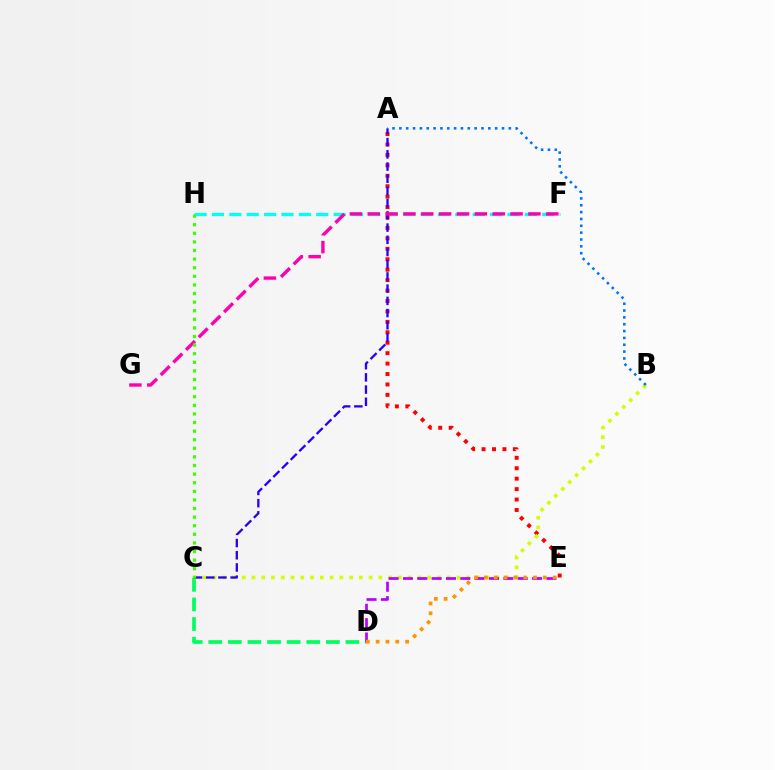{('F', 'H'): [{'color': '#00fff6', 'line_style': 'dashed', 'thickness': 2.36}], ('A', 'E'): [{'color': '#ff0000', 'line_style': 'dotted', 'thickness': 2.83}], ('C', 'D'): [{'color': '#00ff5c', 'line_style': 'dashed', 'thickness': 2.66}], ('B', 'C'): [{'color': '#d1ff00', 'line_style': 'dotted', 'thickness': 2.65}], ('D', 'E'): [{'color': '#b900ff', 'line_style': 'dashed', 'thickness': 1.95}, {'color': '#ff9400', 'line_style': 'dotted', 'thickness': 2.67}], ('A', 'C'): [{'color': '#2500ff', 'line_style': 'dashed', 'thickness': 1.66}], ('F', 'G'): [{'color': '#ff00ac', 'line_style': 'dashed', 'thickness': 2.43}], ('C', 'H'): [{'color': '#3dff00', 'line_style': 'dotted', 'thickness': 2.34}], ('A', 'B'): [{'color': '#0074ff', 'line_style': 'dotted', 'thickness': 1.86}]}